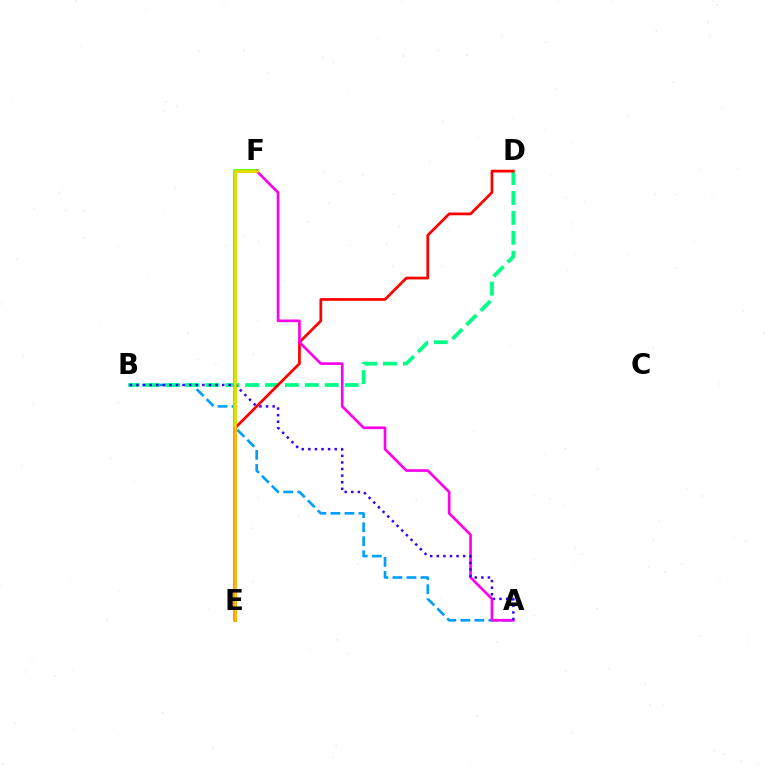{('A', 'B'): [{'color': '#009eff', 'line_style': 'dashed', 'thickness': 1.9}, {'color': '#3700ff', 'line_style': 'dotted', 'thickness': 1.79}], ('B', 'D'): [{'color': '#00ff86', 'line_style': 'dashed', 'thickness': 2.7}], ('E', 'F'): [{'color': '#4fff00', 'line_style': 'solid', 'thickness': 2.76}, {'color': '#ffd500', 'line_style': 'solid', 'thickness': 1.81}], ('D', 'E'): [{'color': '#ff0000', 'line_style': 'solid', 'thickness': 1.97}], ('A', 'F'): [{'color': '#ff00ed', 'line_style': 'solid', 'thickness': 1.92}]}